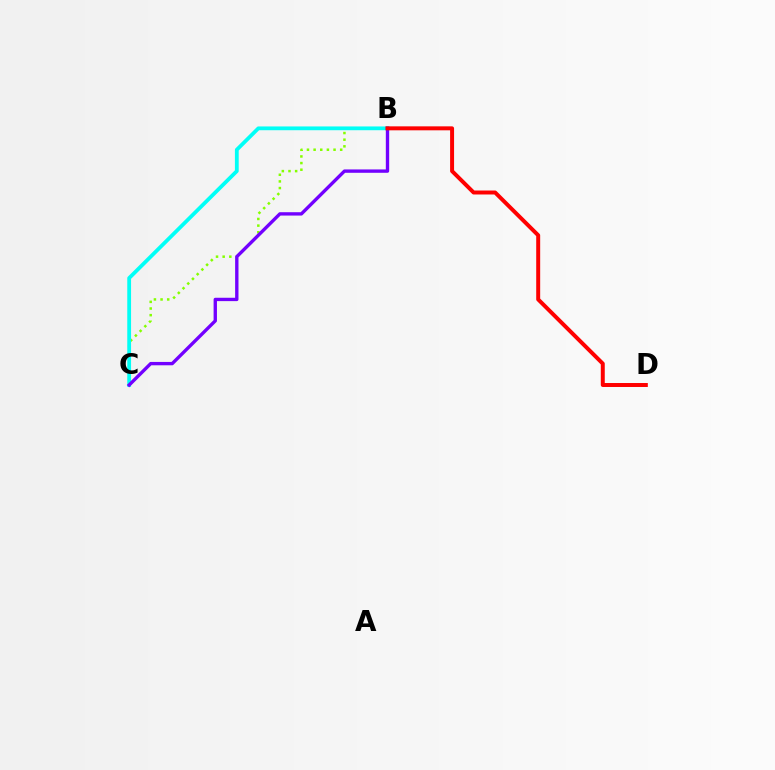{('B', 'C'): [{'color': '#84ff00', 'line_style': 'dotted', 'thickness': 1.81}, {'color': '#00fff6', 'line_style': 'solid', 'thickness': 2.73}, {'color': '#7200ff', 'line_style': 'solid', 'thickness': 2.42}], ('B', 'D'): [{'color': '#ff0000', 'line_style': 'solid', 'thickness': 2.86}]}